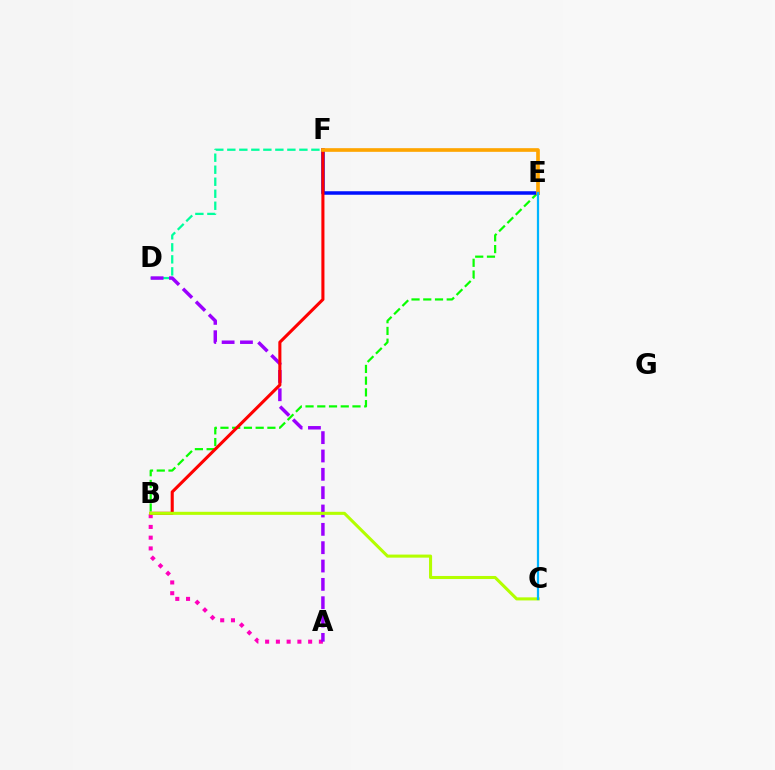{('A', 'B'): [{'color': '#ff00bd', 'line_style': 'dotted', 'thickness': 2.92}], ('B', 'E'): [{'color': '#08ff00', 'line_style': 'dashed', 'thickness': 1.59}], ('D', 'F'): [{'color': '#00ff9d', 'line_style': 'dashed', 'thickness': 1.63}], ('A', 'D'): [{'color': '#9b00ff', 'line_style': 'dashed', 'thickness': 2.49}], ('E', 'F'): [{'color': '#0010ff', 'line_style': 'solid', 'thickness': 2.53}, {'color': '#ffa500', 'line_style': 'solid', 'thickness': 2.63}], ('B', 'F'): [{'color': '#ff0000', 'line_style': 'solid', 'thickness': 2.22}], ('B', 'C'): [{'color': '#b3ff00', 'line_style': 'solid', 'thickness': 2.21}], ('C', 'E'): [{'color': '#00b5ff', 'line_style': 'solid', 'thickness': 1.61}]}